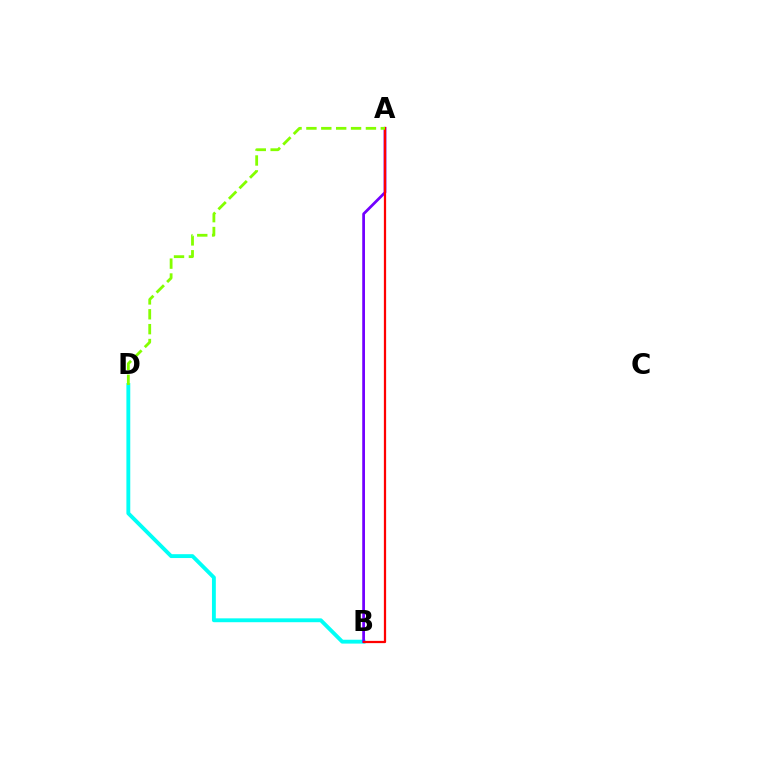{('B', 'D'): [{'color': '#00fff6', 'line_style': 'solid', 'thickness': 2.78}], ('A', 'B'): [{'color': '#7200ff', 'line_style': 'solid', 'thickness': 1.97}, {'color': '#ff0000', 'line_style': 'solid', 'thickness': 1.62}], ('A', 'D'): [{'color': '#84ff00', 'line_style': 'dashed', 'thickness': 2.02}]}